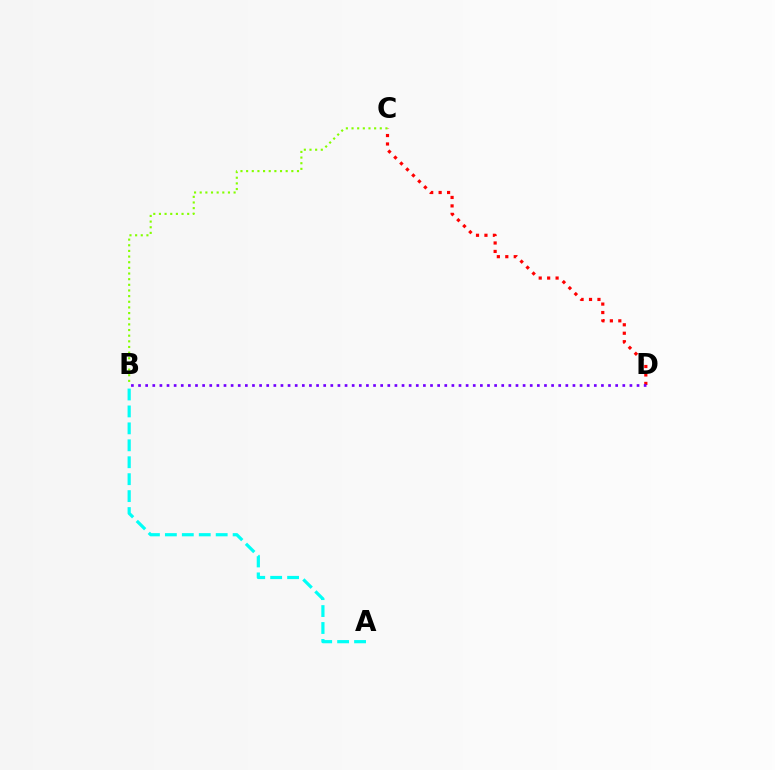{('A', 'B'): [{'color': '#00fff6', 'line_style': 'dashed', 'thickness': 2.3}], ('C', 'D'): [{'color': '#ff0000', 'line_style': 'dotted', 'thickness': 2.29}], ('B', 'D'): [{'color': '#7200ff', 'line_style': 'dotted', 'thickness': 1.93}], ('B', 'C'): [{'color': '#84ff00', 'line_style': 'dotted', 'thickness': 1.54}]}